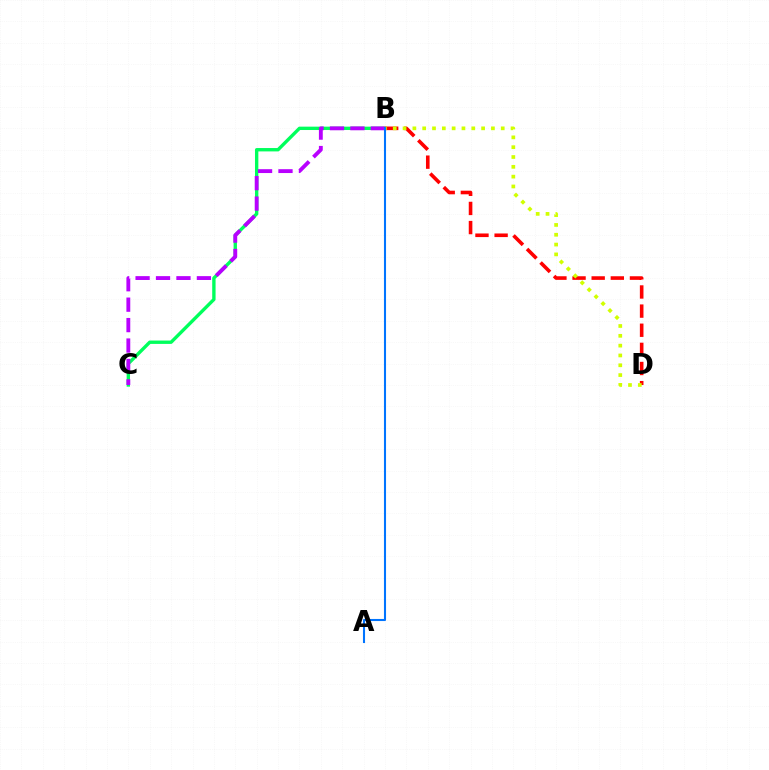{('B', 'C'): [{'color': '#00ff5c', 'line_style': 'solid', 'thickness': 2.42}, {'color': '#b900ff', 'line_style': 'dashed', 'thickness': 2.78}], ('B', 'D'): [{'color': '#ff0000', 'line_style': 'dashed', 'thickness': 2.6}, {'color': '#d1ff00', 'line_style': 'dotted', 'thickness': 2.67}], ('A', 'B'): [{'color': '#0074ff', 'line_style': 'solid', 'thickness': 1.5}]}